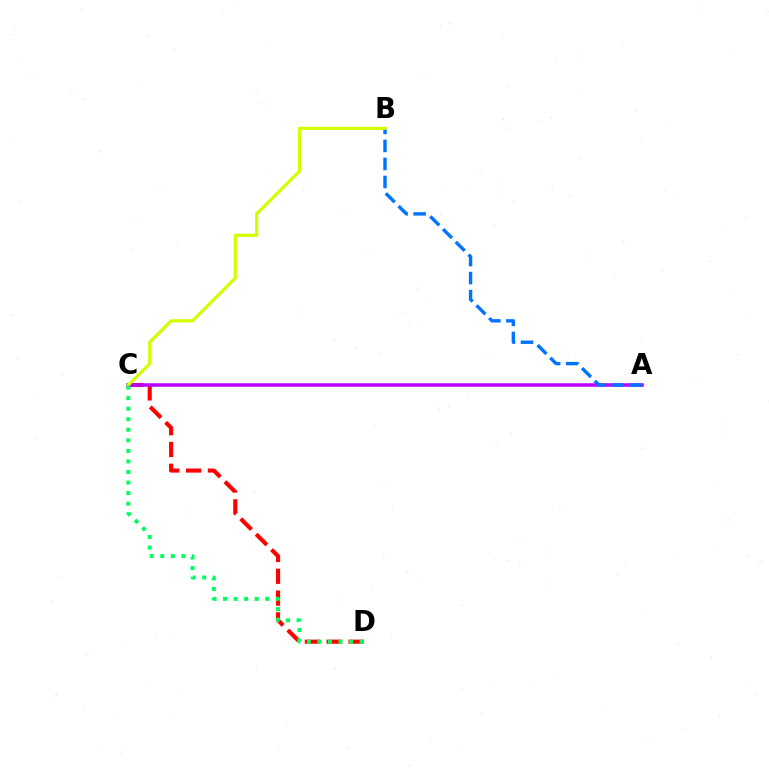{('C', 'D'): [{'color': '#ff0000', 'line_style': 'dashed', 'thickness': 2.96}, {'color': '#00ff5c', 'line_style': 'dotted', 'thickness': 2.87}], ('A', 'C'): [{'color': '#b900ff', 'line_style': 'solid', 'thickness': 2.53}], ('A', 'B'): [{'color': '#0074ff', 'line_style': 'dashed', 'thickness': 2.45}], ('B', 'C'): [{'color': '#d1ff00', 'line_style': 'solid', 'thickness': 2.29}]}